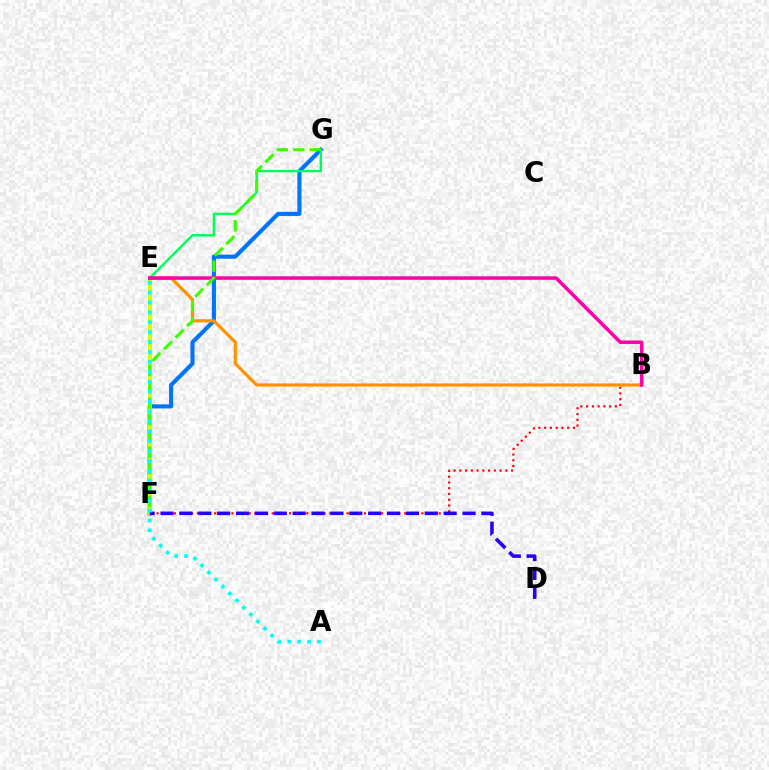{('E', 'F'): [{'color': '#b900ff', 'line_style': 'solid', 'thickness': 1.78}, {'color': '#d1ff00', 'line_style': 'solid', 'thickness': 2.82}], ('F', 'G'): [{'color': '#0074ff', 'line_style': 'solid', 'thickness': 2.94}, {'color': '#3dff00', 'line_style': 'dashed', 'thickness': 2.22}], ('E', 'G'): [{'color': '#00ff5c', 'line_style': 'solid', 'thickness': 1.74}], ('B', 'F'): [{'color': '#ff0000', 'line_style': 'dotted', 'thickness': 1.56}], ('B', 'E'): [{'color': '#ff9400', 'line_style': 'solid', 'thickness': 2.3}, {'color': '#ff00ac', 'line_style': 'solid', 'thickness': 2.52}], ('D', 'F'): [{'color': '#2500ff', 'line_style': 'dashed', 'thickness': 2.56}], ('A', 'E'): [{'color': '#00fff6', 'line_style': 'dotted', 'thickness': 2.69}]}